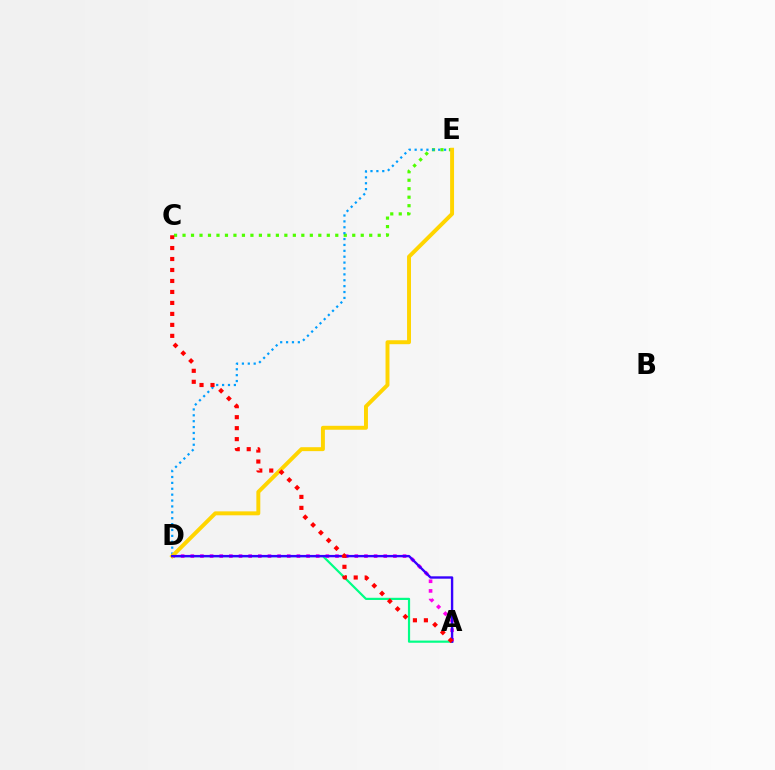{('C', 'E'): [{'color': '#4fff00', 'line_style': 'dotted', 'thickness': 2.31}], ('A', 'D'): [{'color': '#00ff86', 'line_style': 'solid', 'thickness': 1.58}, {'color': '#ff00ed', 'line_style': 'dotted', 'thickness': 2.62}, {'color': '#3700ff', 'line_style': 'solid', 'thickness': 1.71}], ('D', 'E'): [{'color': '#009eff', 'line_style': 'dotted', 'thickness': 1.6}, {'color': '#ffd500', 'line_style': 'solid', 'thickness': 2.83}], ('A', 'C'): [{'color': '#ff0000', 'line_style': 'dotted', 'thickness': 2.98}]}